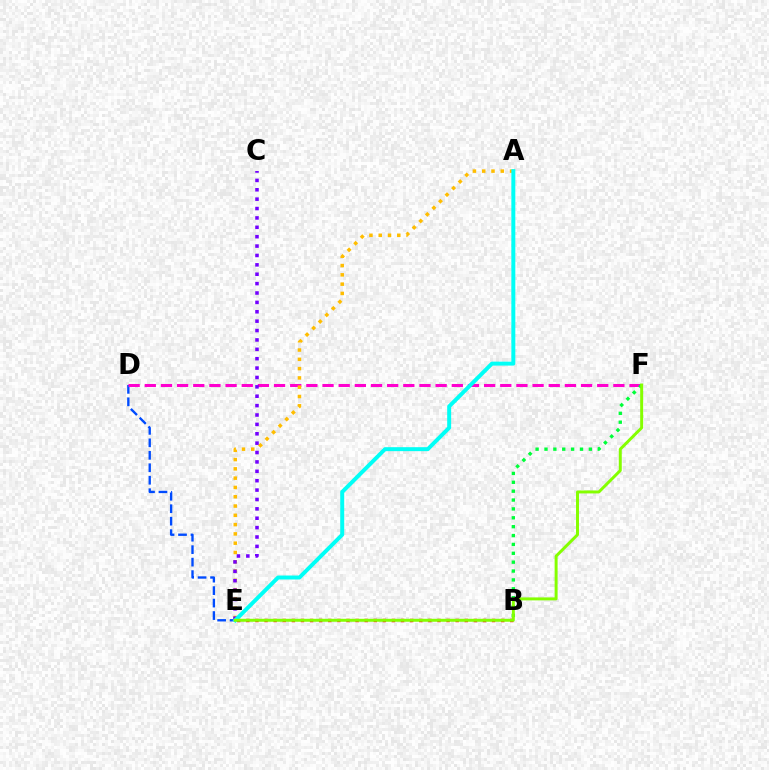{('D', 'E'): [{'color': '#004bff', 'line_style': 'dashed', 'thickness': 1.69}], ('D', 'F'): [{'color': '#ff00cf', 'line_style': 'dashed', 'thickness': 2.2}], ('B', 'E'): [{'color': '#ff0000', 'line_style': 'dotted', 'thickness': 2.47}], ('A', 'E'): [{'color': '#ffbd00', 'line_style': 'dotted', 'thickness': 2.52}, {'color': '#00fff6', 'line_style': 'solid', 'thickness': 2.85}], ('C', 'E'): [{'color': '#7200ff', 'line_style': 'dotted', 'thickness': 2.55}], ('B', 'F'): [{'color': '#00ff39', 'line_style': 'dotted', 'thickness': 2.41}], ('E', 'F'): [{'color': '#84ff00', 'line_style': 'solid', 'thickness': 2.13}]}